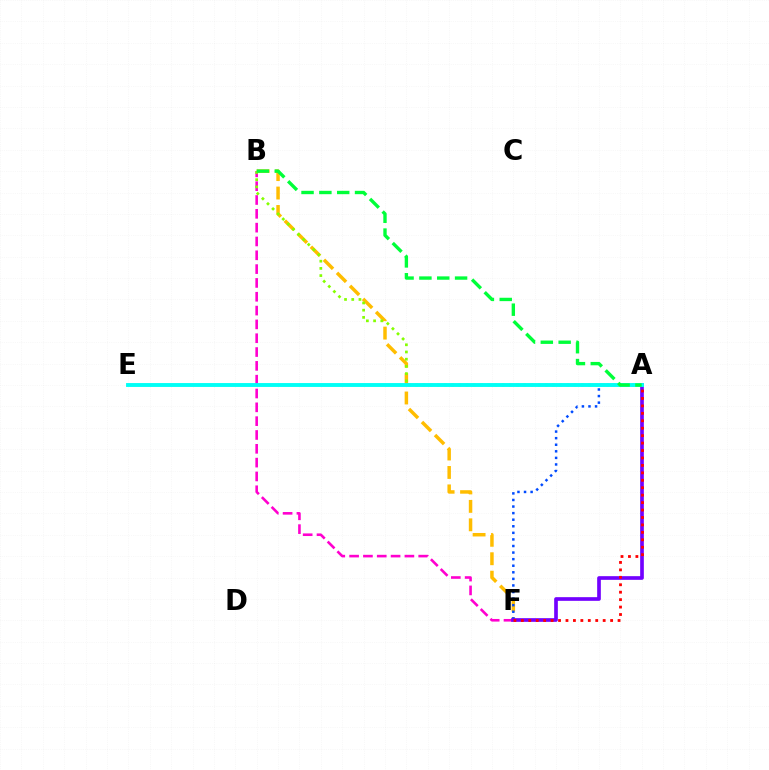{('B', 'F'): [{'color': '#ffbd00', 'line_style': 'dashed', 'thickness': 2.5}, {'color': '#ff00cf', 'line_style': 'dashed', 'thickness': 1.88}], ('A', 'F'): [{'color': '#004bff', 'line_style': 'dotted', 'thickness': 1.79}, {'color': '#7200ff', 'line_style': 'solid', 'thickness': 2.64}, {'color': '#ff0000', 'line_style': 'dotted', 'thickness': 2.02}], ('A', 'B'): [{'color': '#84ff00', 'line_style': 'dotted', 'thickness': 1.96}, {'color': '#00ff39', 'line_style': 'dashed', 'thickness': 2.42}], ('A', 'E'): [{'color': '#00fff6', 'line_style': 'solid', 'thickness': 2.8}]}